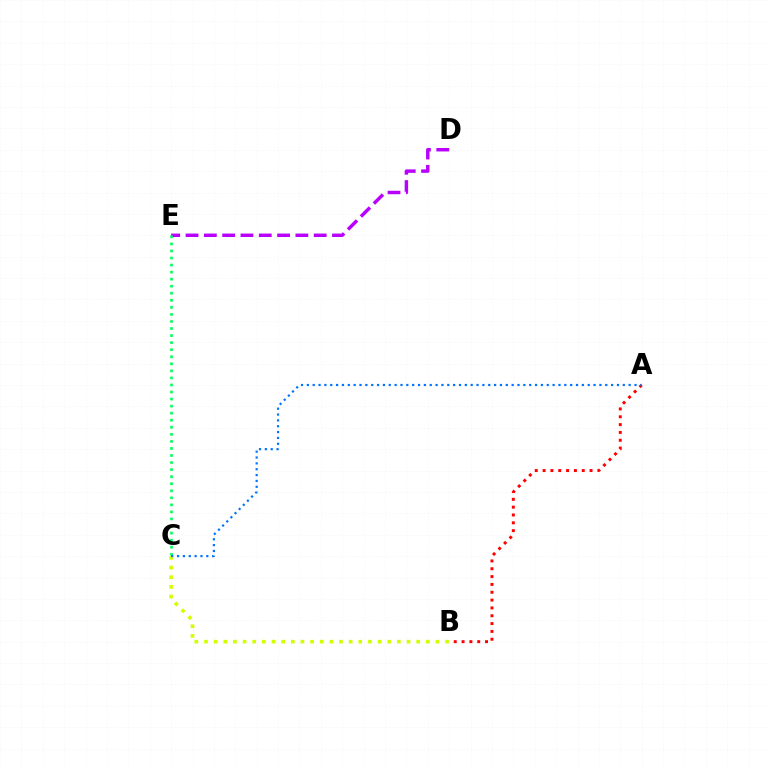{('B', 'C'): [{'color': '#d1ff00', 'line_style': 'dotted', 'thickness': 2.62}], ('A', 'B'): [{'color': '#ff0000', 'line_style': 'dotted', 'thickness': 2.13}], ('D', 'E'): [{'color': '#b900ff', 'line_style': 'dashed', 'thickness': 2.49}], ('C', 'E'): [{'color': '#00ff5c', 'line_style': 'dotted', 'thickness': 1.92}], ('A', 'C'): [{'color': '#0074ff', 'line_style': 'dotted', 'thickness': 1.59}]}